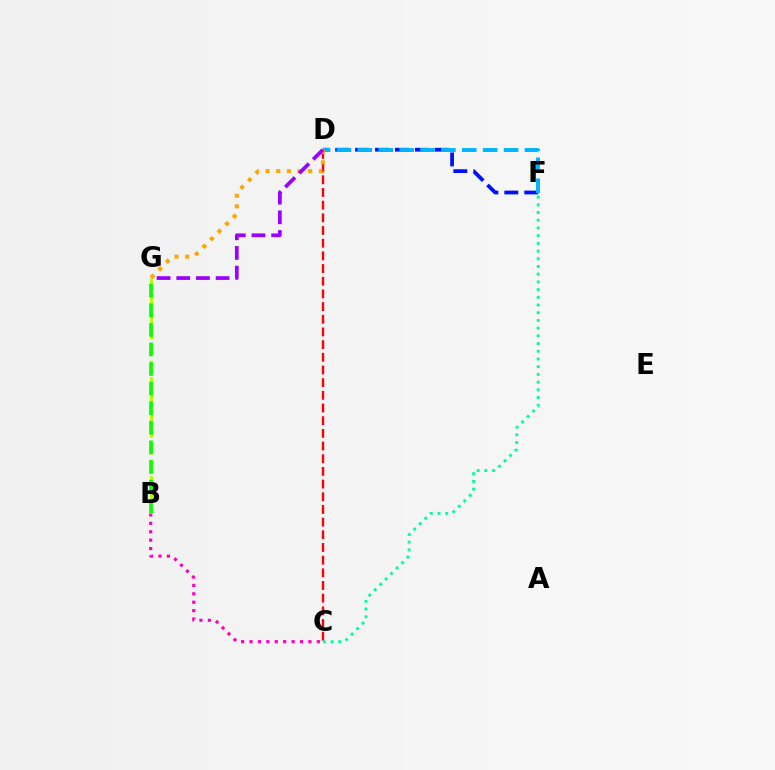{('B', 'C'): [{'color': '#ff00bd', 'line_style': 'dotted', 'thickness': 2.29}], ('B', 'G'): [{'color': '#b3ff00', 'line_style': 'dashed', 'thickness': 2.23}, {'color': '#08ff00', 'line_style': 'dashed', 'thickness': 2.66}], ('D', 'F'): [{'color': '#0010ff', 'line_style': 'dashed', 'thickness': 2.71}, {'color': '#00b5ff', 'line_style': 'dashed', 'thickness': 2.84}], ('C', 'D'): [{'color': '#ff0000', 'line_style': 'dashed', 'thickness': 1.72}], ('D', 'G'): [{'color': '#ffa500', 'line_style': 'dotted', 'thickness': 2.9}, {'color': '#9b00ff', 'line_style': 'dashed', 'thickness': 2.67}], ('C', 'F'): [{'color': '#00ff9d', 'line_style': 'dotted', 'thickness': 2.09}]}